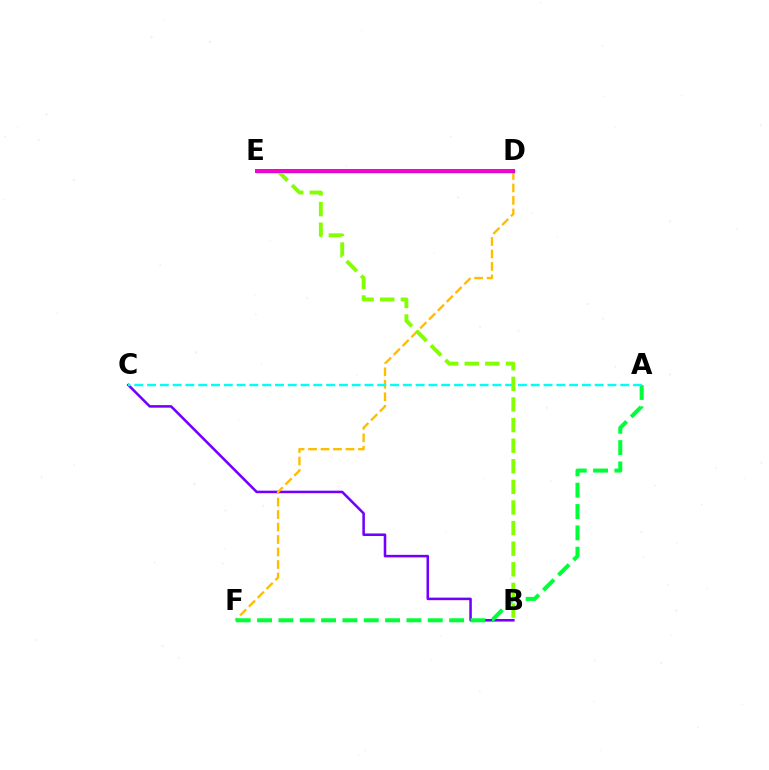{('B', 'C'): [{'color': '#7200ff', 'line_style': 'solid', 'thickness': 1.84}], ('D', 'F'): [{'color': '#ffbd00', 'line_style': 'dashed', 'thickness': 1.7}], ('D', 'E'): [{'color': '#ff0000', 'line_style': 'solid', 'thickness': 2.43}, {'color': '#004bff', 'line_style': 'solid', 'thickness': 2.75}, {'color': '#ff00cf', 'line_style': 'solid', 'thickness': 2.61}], ('A', 'F'): [{'color': '#00ff39', 'line_style': 'dashed', 'thickness': 2.9}], ('A', 'C'): [{'color': '#00fff6', 'line_style': 'dashed', 'thickness': 1.74}], ('B', 'E'): [{'color': '#84ff00', 'line_style': 'dashed', 'thickness': 2.8}]}